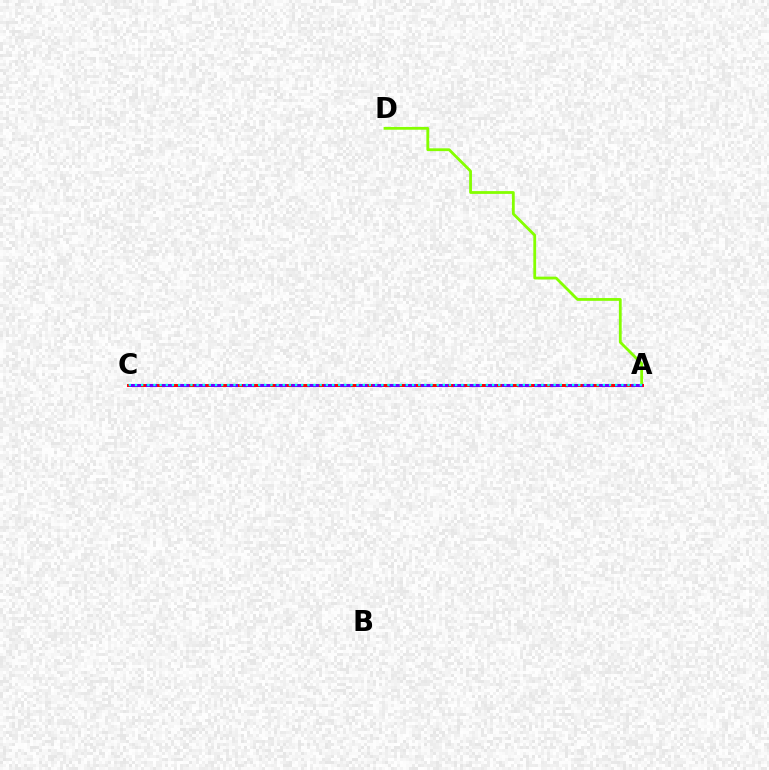{('A', 'D'): [{'color': '#84ff00', 'line_style': 'solid', 'thickness': 2.01}], ('A', 'C'): [{'color': '#ff0000', 'line_style': 'solid', 'thickness': 2.12}, {'color': '#7200ff', 'line_style': 'dashed', 'thickness': 2.2}, {'color': '#00fff6', 'line_style': 'dotted', 'thickness': 1.67}]}